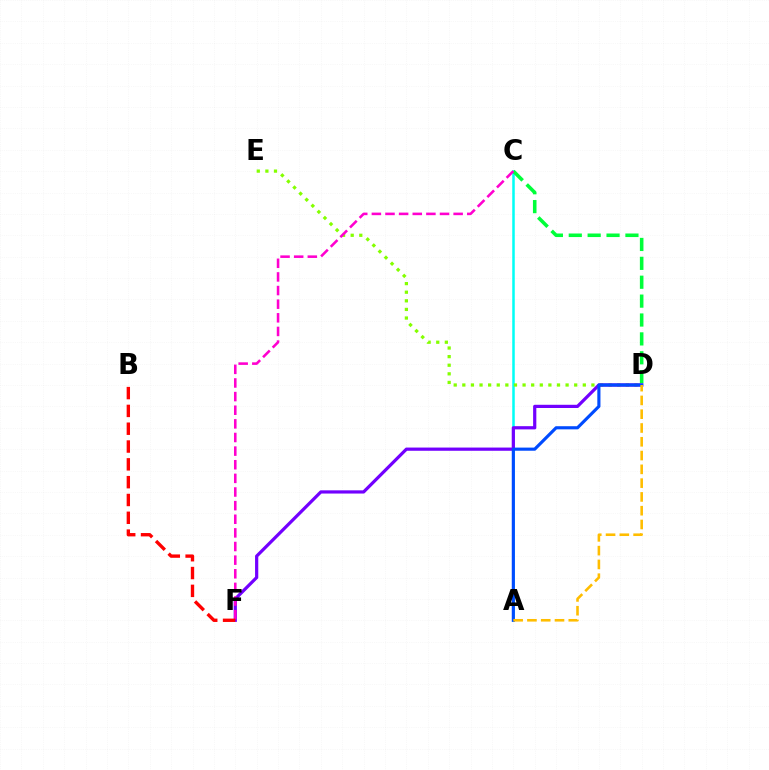{('A', 'C'): [{'color': '#00fff6', 'line_style': 'solid', 'thickness': 1.82}], ('D', 'E'): [{'color': '#84ff00', 'line_style': 'dotted', 'thickness': 2.34}], ('C', 'D'): [{'color': '#00ff39', 'line_style': 'dashed', 'thickness': 2.57}], ('D', 'F'): [{'color': '#7200ff', 'line_style': 'solid', 'thickness': 2.31}], ('A', 'D'): [{'color': '#004bff', 'line_style': 'solid', 'thickness': 2.26}, {'color': '#ffbd00', 'line_style': 'dashed', 'thickness': 1.87}], ('C', 'F'): [{'color': '#ff00cf', 'line_style': 'dashed', 'thickness': 1.85}], ('B', 'F'): [{'color': '#ff0000', 'line_style': 'dashed', 'thickness': 2.42}]}